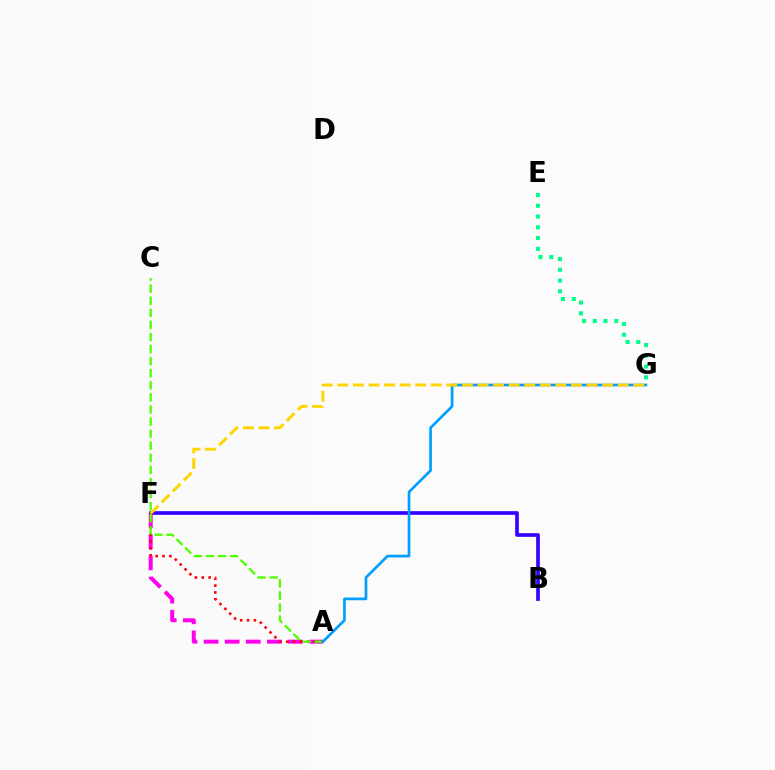{('E', 'G'): [{'color': '#00ff86', 'line_style': 'dotted', 'thickness': 2.92}], ('A', 'F'): [{'color': '#ff00ed', 'line_style': 'dashed', 'thickness': 2.87}, {'color': '#ff0000', 'line_style': 'dotted', 'thickness': 1.87}], ('B', 'F'): [{'color': '#3700ff', 'line_style': 'solid', 'thickness': 2.65}], ('A', 'C'): [{'color': '#4fff00', 'line_style': 'dashed', 'thickness': 1.64}], ('A', 'G'): [{'color': '#009eff', 'line_style': 'solid', 'thickness': 1.93}], ('F', 'G'): [{'color': '#ffd500', 'line_style': 'dashed', 'thickness': 2.12}]}